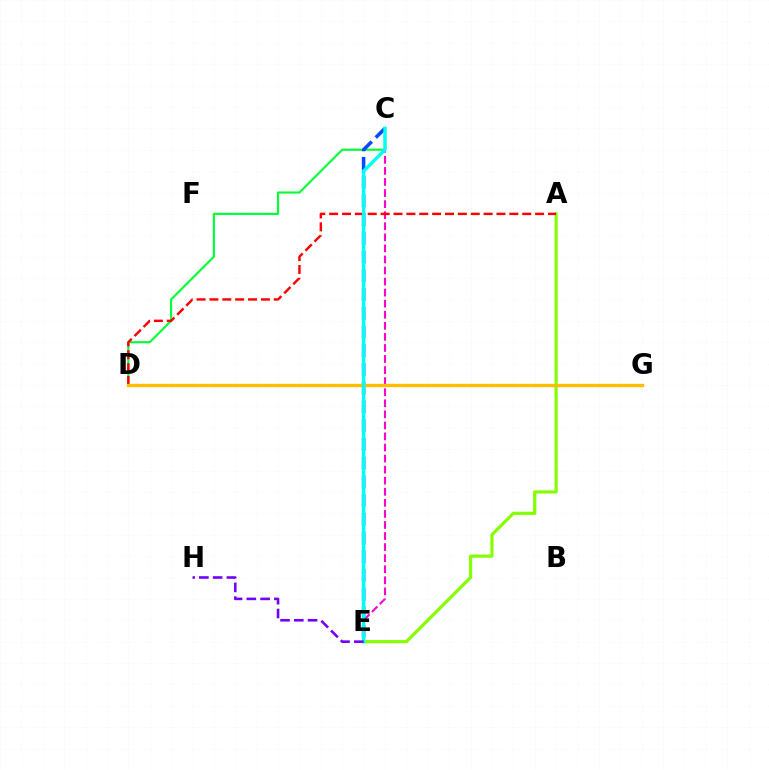{('C', 'E'): [{'color': '#ff00cf', 'line_style': 'dashed', 'thickness': 1.5}, {'color': '#004bff', 'line_style': 'dashed', 'thickness': 2.54}, {'color': '#00fff6', 'line_style': 'solid', 'thickness': 2.46}], ('A', 'E'): [{'color': '#84ff00', 'line_style': 'solid', 'thickness': 2.29}], ('C', 'D'): [{'color': '#00ff39', 'line_style': 'solid', 'thickness': 1.54}], ('A', 'D'): [{'color': '#ff0000', 'line_style': 'dashed', 'thickness': 1.75}], ('D', 'G'): [{'color': '#ffbd00', 'line_style': 'solid', 'thickness': 2.41}], ('E', 'H'): [{'color': '#7200ff', 'line_style': 'dashed', 'thickness': 1.87}]}